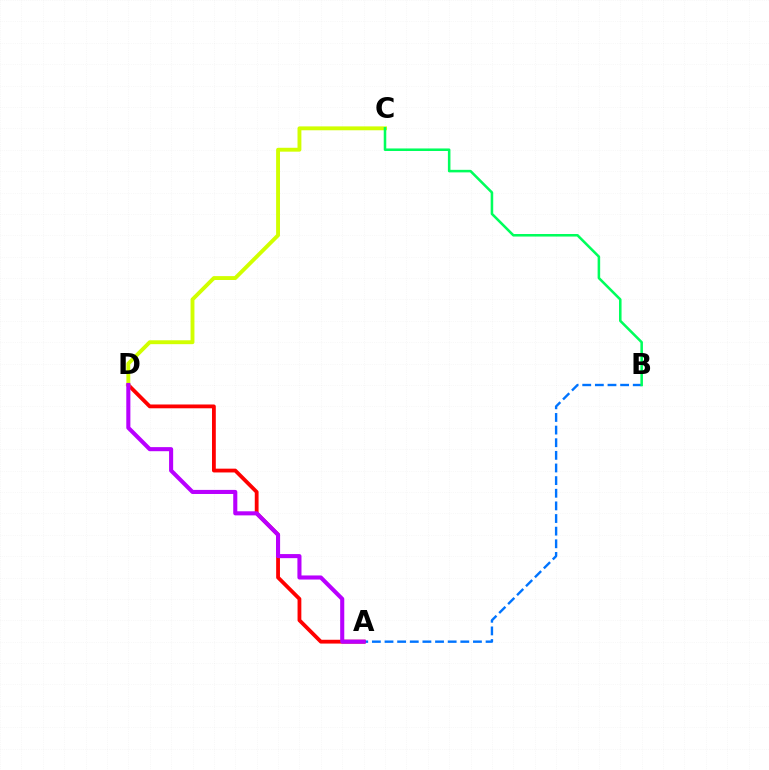{('A', 'B'): [{'color': '#0074ff', 'line_style': 'dashed', 'thickness': 1.72}], ('A', 'D'): [{'color': '#ff0000', 'line_style': 'solid', 'thickness': 2.73}, {'color': '#b900ff', 'line_style': 'solid', 'thickness': 2.94}], ('C', 'D'): [{'color': '#d1ff00', 'line_style': 'solid', 'thickness': 2.8}], ('B', 'C'): [{'color': '#00ff5c', 'line_style': 'solid', 'thickness': 1.83}]}